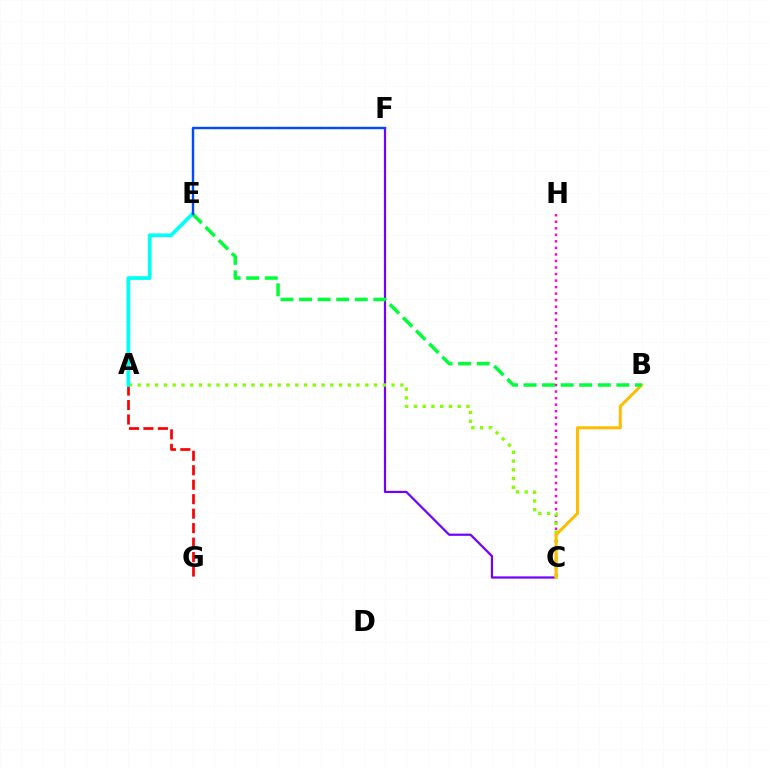{('C', 'F'): [{'color': '#7200ff', 'line_style': 'solid', 'thickness': 1.6}], ('A', 'G'): [{'color': '#ff0000', 'line_style': 'dashed', 'thickness': 1.97}], ('C', 'H'): [{'color': '#ff00cf', 'line_style': 'dotted', 'thickness': 1.77}], ('A', 'C'): [{'color': '#84ff00', 'line_style': 'dotted', 'thickness': 2.38}], ('B', 'C'): [{'color': '#ffbd00', 'line_style': 'solid', 'thickness': 2.18}], ('A', 'E'): [{'color': '#00fff6', 'line_style': 'solid', 'thickness': 2.68}], ('B', 'E'): [{'color': '#00ff39', 'line_style': 'dashed', 'thickness': 2.52}], ('E', 'F'): [{'color': '#004bff', 'line_style': 'solid', 'thickness': 1.74}]}